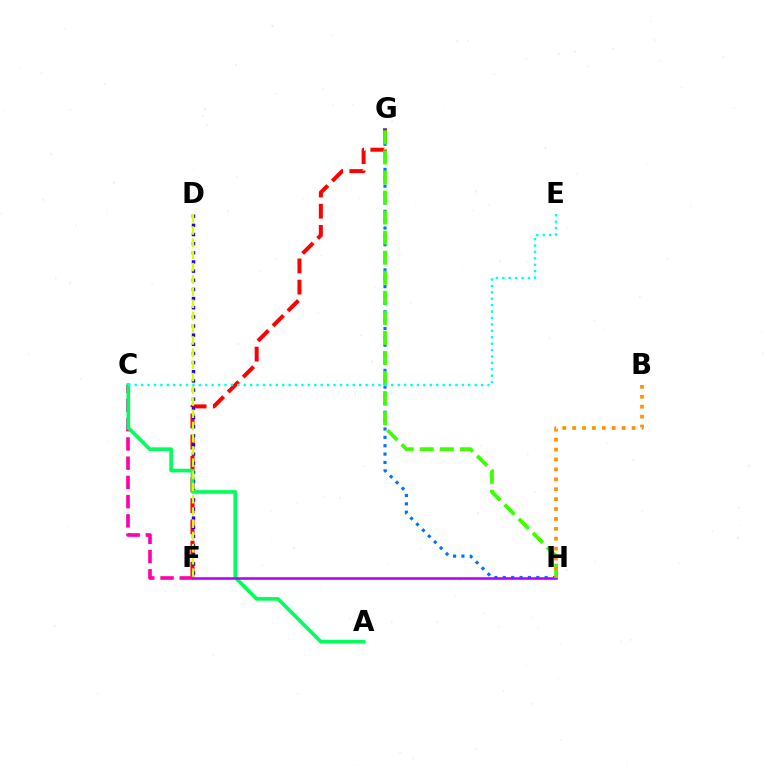{('F', 'G'): [{'color': '#ff0000', 'line_style': 'dashed', 'thickness': 2.88}], ('D', 'F'): [{'color': '#2500ff', 'line_style': 'dotted', 'thickness': 2.49}, {'color': '#d1ff00', 'line_style': 'dashed', 'thickness': 1.66}], ('G', 'H'): [{'color': '#0074ff', 'line_style': 'dotted', 'thickness': 2.27}, {'color': '#3dff00', 'line_style': 'dashed', 'thickness': 2.73}], ('C', 'F'): [{'color': '#ff00ac', 'line_style': 'dashed', 'thickness': 2.61}], ('A', 'C'): [{'color': '#00ff5c', 'line_style': 'solid', 'thickness': 2.61}], ('F', 'H'): [{'color': '#b900ff', 'line_style': 'solid', 'thickness': 1.84}], ('B', 'H'): [{'color': '#ff9400', 'line_style': 'dotted', 'thickness': 2.69}], ('C', 'E'): [{'color': '#00fff6', 'line_style': 'dotted', 'thickness': 1.74}]}